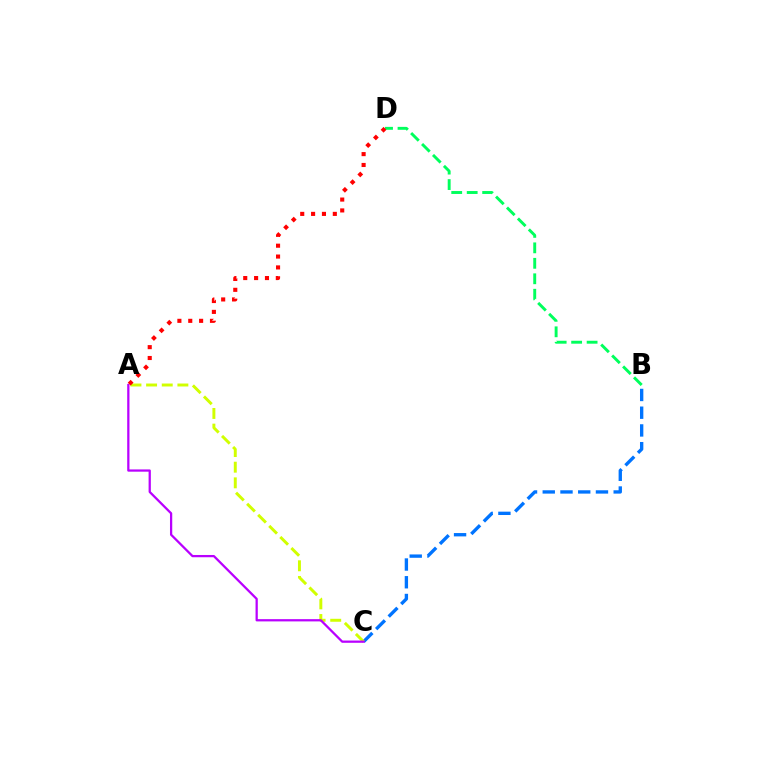{('B', 'C'): [{'color': '#0074ff', 'line_style': 'dashed', 'thickness': 2.41}], ('A', 'C'): [{'color': '#d1ff00', 'line_style': 'dashed', 'thickness': 2.13}, {'color': '#b900ff', 'line_style': 'solid', 'thickness': 1.63}], ('B', 'D'): [{'color': '#00ff5c', 'line_style': 'dashed', 'thickness': 2.1}], ('A', 'D'): [{'color': '#ff0000', 'line_style': 'dotted', 'thickness': 2.95}]}